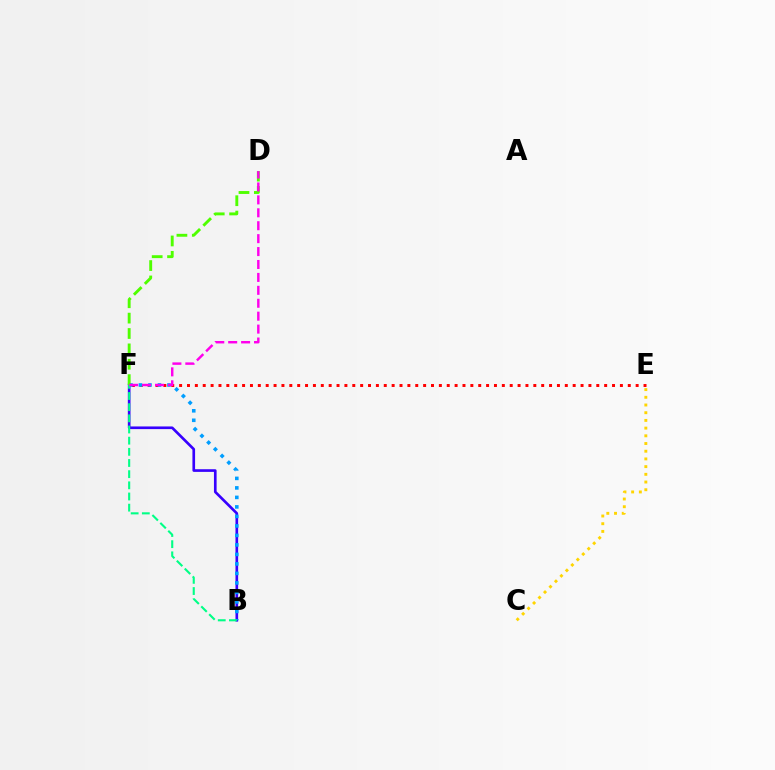{('E', 'F'): [{'color': '#ff0000', 'line_style': 'dotted', 'thickness': 2.14}], ('B', 'F'): [{'color': '#3700ff', 'line_style': 'solid', 'thickness': 1.91}, {'color': '#009eff', 'line_style': 'dotted', 'thickness': 2.58}, {'color': '#00ff86', 'line_style': 'dashed', 'thickness': 1.52}], ('C', 'E'): [{'color': '#ffd500', 'line_style': 'dotted', 'thickness': 2.09}], ('D', 'F'): [{'color': '#4fff00', 'line_style': 'dashed', 'thickness': 2.09}, {'color': '#ff00ed', 'line_style': 'dashed', 'thickness': 1.76}]}